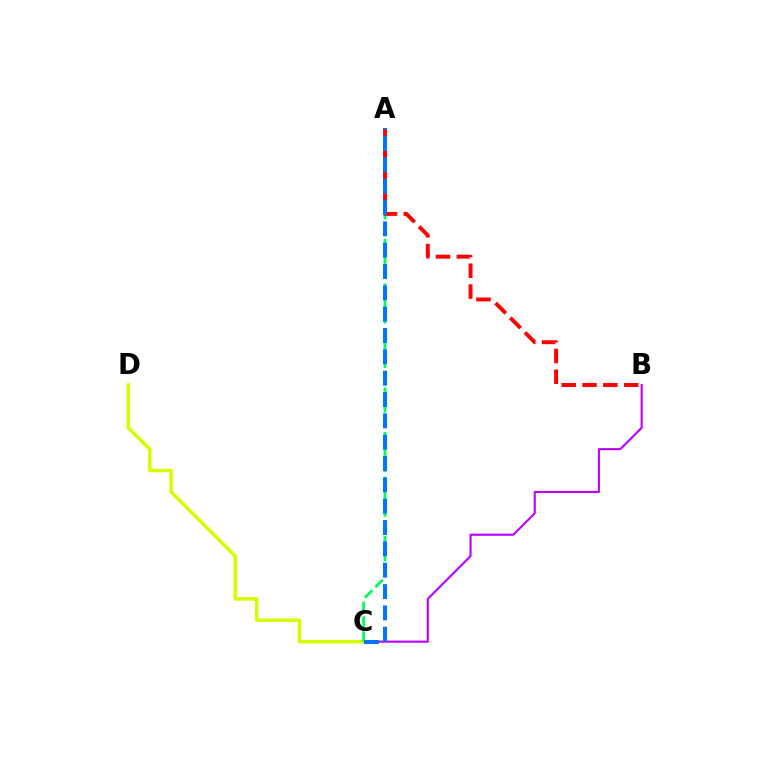{('B', 'C'): [{'color': '#b900ff', 'line_style': 'solid', 'thickness': 1.52}], ('C', 'D'): [{'color': '#d1ff00', 'line_style': 'solid', 'thickness': 2.53}], ('A', 'C'): [{'color': '#00ff5c', 'line_style': 'dashed', 'thickness': 2.02}, {'color': '#0074ff', 'line_style': 'dashed', 'thickness': 2.9}], ('A', 'B'): [{'color': '#ff0000', 'line_style': 'dashed', 'thickness': 2.83}]}